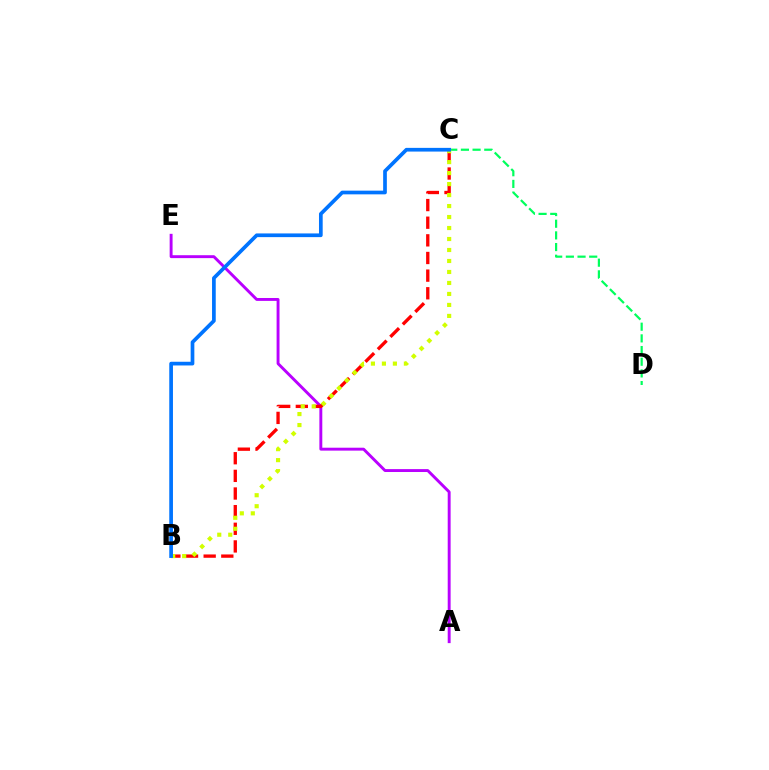{('A', 'E'): [{'color': '#b900ff', 'line_style': 'solid', 'thickness': 2.09}], ('C', 'D'): [{'color': '#00ff5c', 'line_style': 'dashed', 'thickness': 1.59}], ('B', 'C'): [{'color': '#ff0000', 'line_style': 'dashed', 'thickness': 2.4}, {'color': '#d1ff00', 'line_style': 'dotted', 'thickness': 2.99}, {'color': '#0074ff', 'line_style': 'solid', 'thickness': 2.66}]}